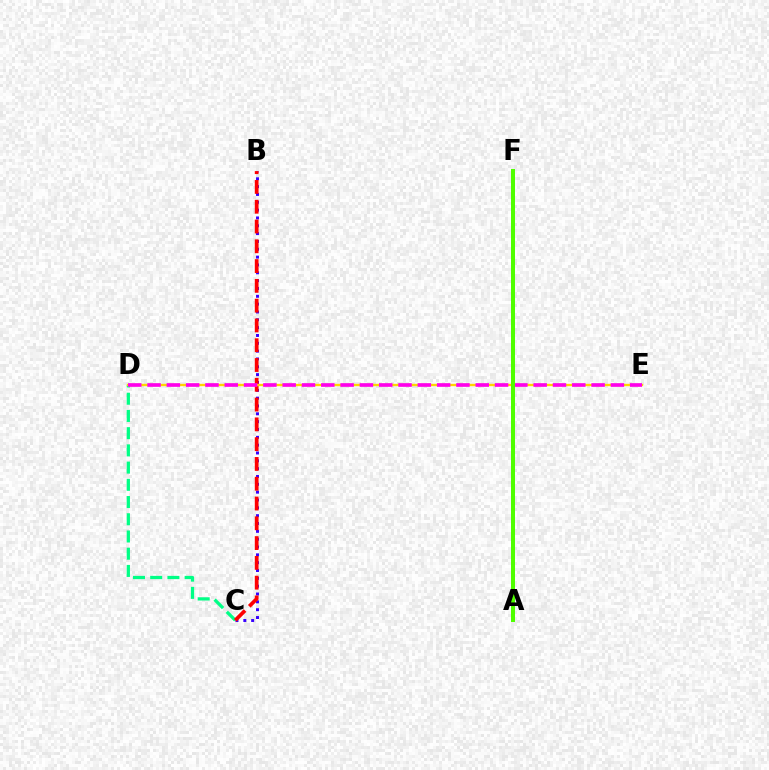{('B', 'C'): [{'color': '#3700ff', 'line_style': 'dotted', 'thickness': 2.13}, {'color': '#ff0000', 'line_style': 'dashed', 'thickness': 2.69}], ('C', 'D'): [{'color': '#00ff86', 'line_style': 'dashed', 'thickness': 2.34}], ('A', 'F'): [{'color': '#009eff', 'line_style': 'solid', 'thickness': 2.17}, {'color': '#4fff00', 'line_style': 'solid', 'thickness': 2.89}], ('D', 'E'): [{'color': '#ffd500', 'line_style': 'solid', 'thickness': 1.68}, {'color': '#ff00ed', 'line_style': 'dashed', 'thickness': 2.62}]}